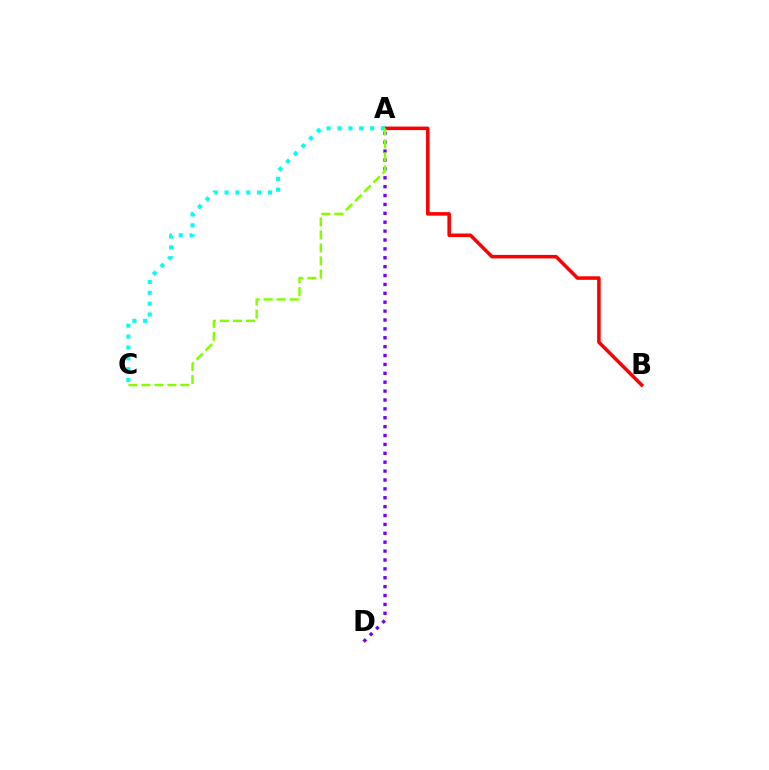{('A', 'B'): [{'color': '#ff0000', 'line_style': 'solid', 'thickness': 2.54}], ('A', 'C'): [{'color': '#00fff6', 'line_style': 'dotted', 'thickness': 2.95}, {'color': '#84ff00', 'line_style': 'dashed', 'thickness': 1.77}], ('A', 'D'): [{'color': '#7200ff', 'line_style': 'dotted', 'thickness': 2.41}]}